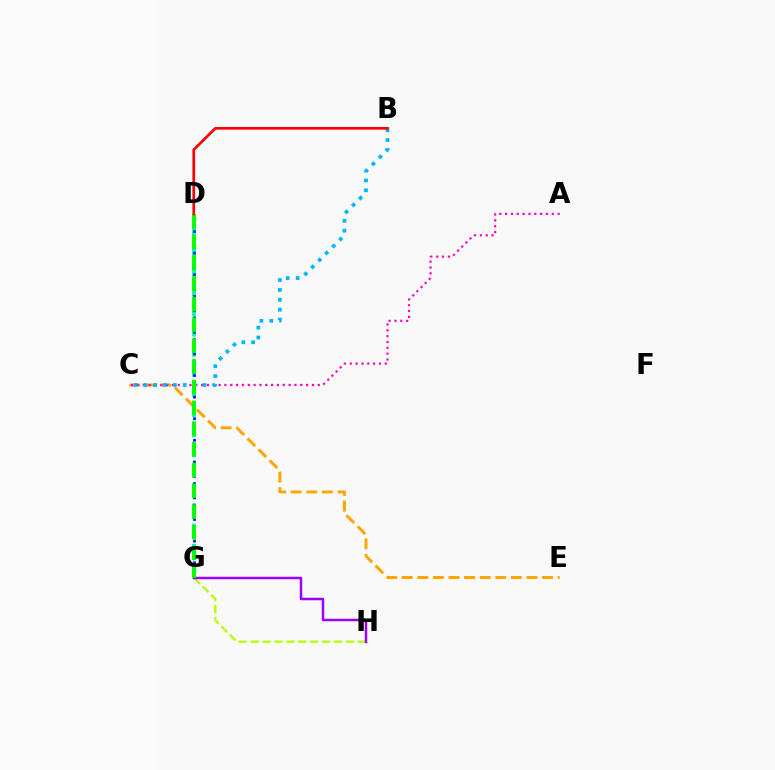{('G', 'H'): [{'color': '#b3ff00', 'line_style': 'dashed', 'thickness': 1.62}, {'color': '#9b00ff', 'line_style': 'solid', 'thickness': 1.79}], ('C', 'E'): [{'color': '#ffa500', 'line_style': 'dashed', 'thickness': 2.12}], ('D', 'G'): [{'color': '#00ff9d', 'line_style': 'dashed', 'thickness': 2.73}, {'color': '#0010ff', 'line_style': 'dotted', 'thickness': 1.96}, {'color': '#08ff00', 'line_style': 'dashed', 'thickness': 2.82}], ('A', 'C'): [{'color': '#ff00bd', 'line_style': 'dotted', 'thickness': 1.58}], ('B', 'C'): [{'color': '#00b5ff', 'line_style': 'dotted', 'thickness': 2.68}], ('B', 'D'): [{'color': '#ff0000', 'line_style': 'solid', 'thickness': 1.93}]}